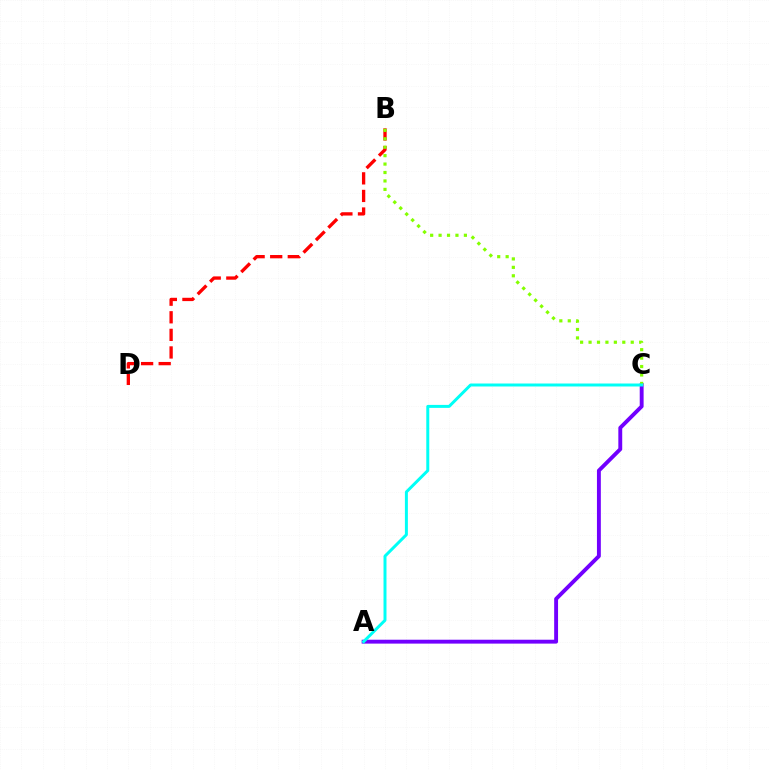{('B', 'D'): [{'color': '#ff0000', 'line_style': 'dashed', 'thickness': 2.39}], ('A', 'C'): [{'color': '#7200ff', 'line_style': 'solid', 'thickness': 2.8}, {'color': '#00fff6', 'line_style': 'solid', 'thickness': 2.15}], ('B', 'C'): [{'color': '#84ff00', 'line_style': 'dotted', 'thickness': 2.29}]}